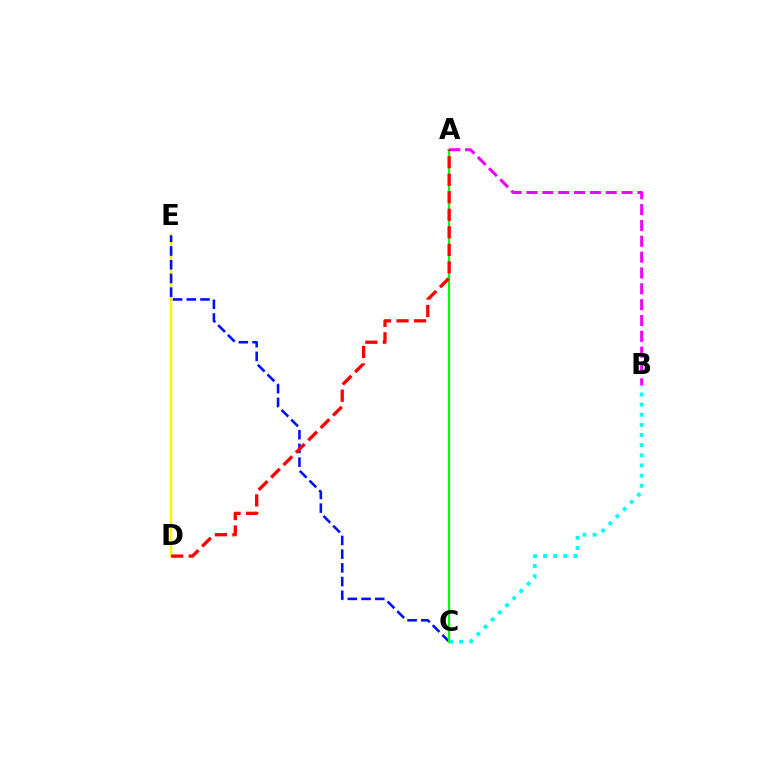{('D', 'E'): [{'color': '#fcf500', 'line_style': 'solid', 'thickness': 1.77}], ('C', 'E'): [{'color': '#0010ff', 'line_style': 'dashed', 'thickness': 1.86}], ('B', 'C'): [{'color': '#00fff6', 'line_style': 'dotted', 'thickness': 2.75}], ('A', 'C'): [{'color': '#08ff00', 'line_style': 'solid', 'thickness': 1.59}], ('A', 'B'): [{'color': '#ee00ff', 'line_style': 'dashed', 'thickness': 2.15}], ('A', 'D'): [{'color': '#ff0000', 'line_style': 'dashed', 'thickness': 2.38}]}